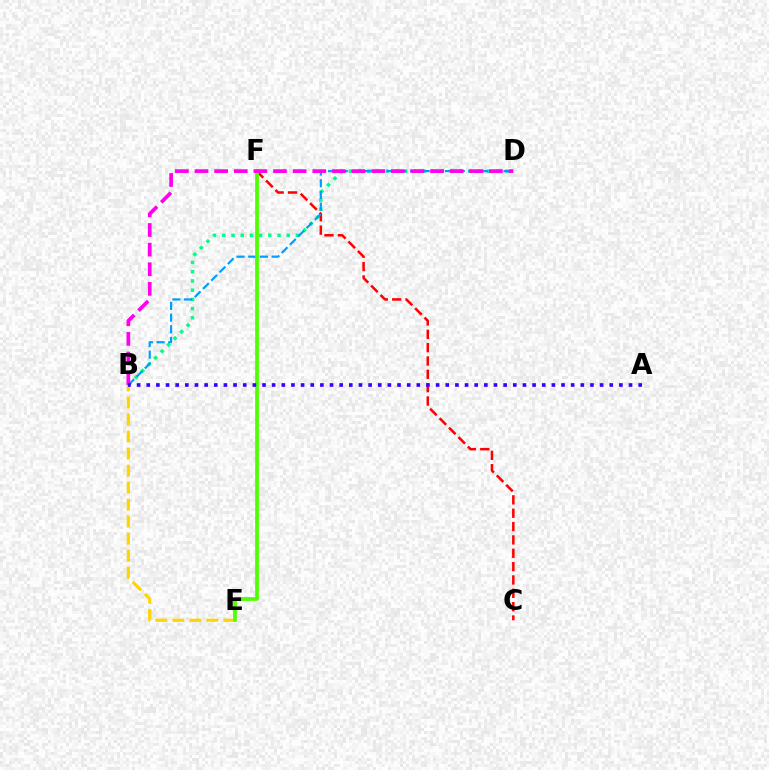{('B', 'D'): [{'color': '#00ff86', 'line_style': 'dotted', 'thickness': 2.5}, {'color': '#009eff', 'line_style': 'dashed', 'thickness': 1.59}, {'color': '#ff00ed', 'line_style': 'dashed', 'thickness': 2.67}], ('C', 'F'): [{'color': '#ff0000', 'line_style': 'dashed', 'thickness': 1.81}], ('B', 'E'): [{'color': '#ffd500', 'line_style': 'dashed', 'thickness': 2.31}], ('E', 'F'): [{'color': '#4fff00', 'line_style': 'solid', 'thickness': 2.68}], ('A', 'B'): [{'color': '#3700ff', 'line_style': 'dotted', 'thickness': 2.62}]}